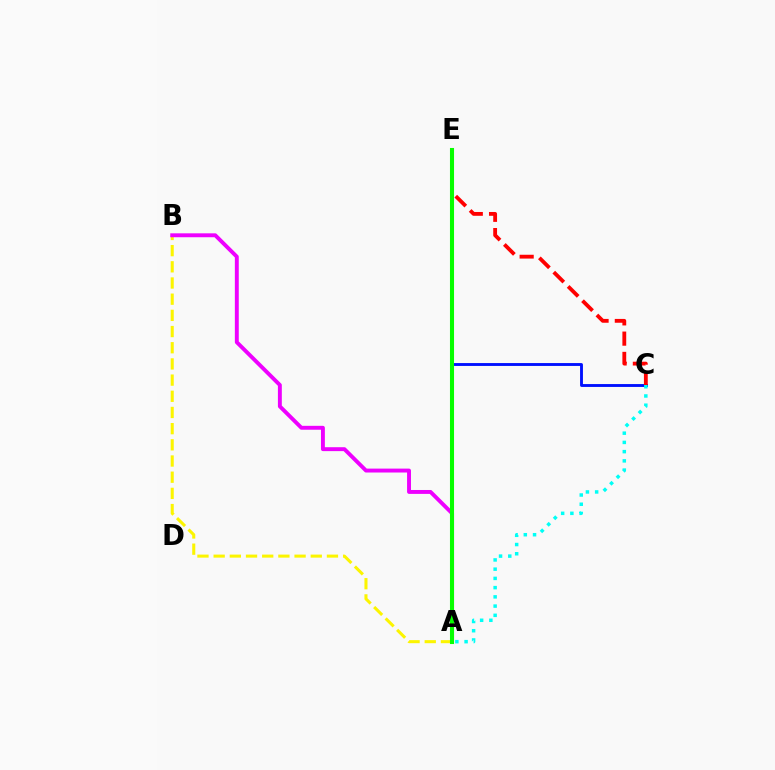{('A', 'B'): [{'color': '#fcf500', 'line_style': 'dashed', 'thickness': 2.2}, {'color': '#ee00ff', 'line_style': 'solid', 'thickness': 2.82}], ('C', 'E'): [{'color': '#0010ff', 'line_style': 'solid', 'thickness': 2.07}, {'color': '#ff0000', 'line_style': 'dashed', 'thickness': 2.75}], ('A', 'C'): [{'color': '#00fff6', 'line_style': 'dotted', 'thickness': 2.51}], ('A', 'E'): [{'color': '#08ff00', 'line_style': 'solid', 'thickness': 2.93}]}